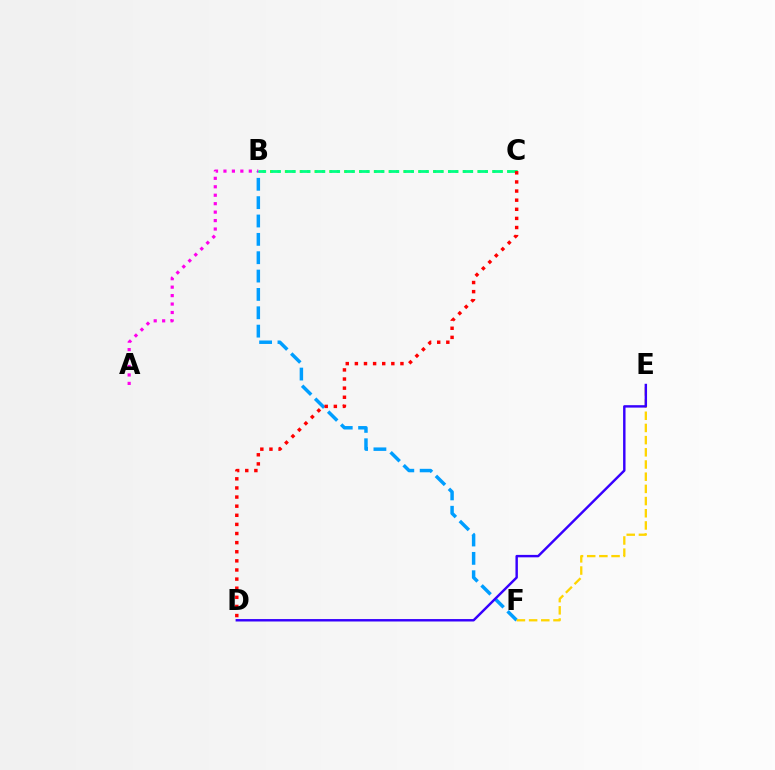{('B', 'F'): [{'color': '#009eff', 'line_style': 'dashed', 'thickness': 2.49}], ('A', 'B'): [{'color': '#ff00ed', 'line_style': 'dotted', 'thickness': 2.3}], ('B', 'C'): [{'color': '#4fff00', 'line_style': 'dotted', 'thickness': 2.01}, {'color': '#00ff86', 'line_style': 'dashed', 'thickness': 2.01}], ('E', 'F'): [{'color': '#ffd500', 'line_style': 'dashed', 'thickness': 1.66}], ('D', 'E'): [{'color': '#3700ff', 'line_style': 'solid', 'thickness': 1.75}], ('C', 'D'): [{'color': '#ff0000', 'line_style': 'dotted', 'thickness': 2.48}]}